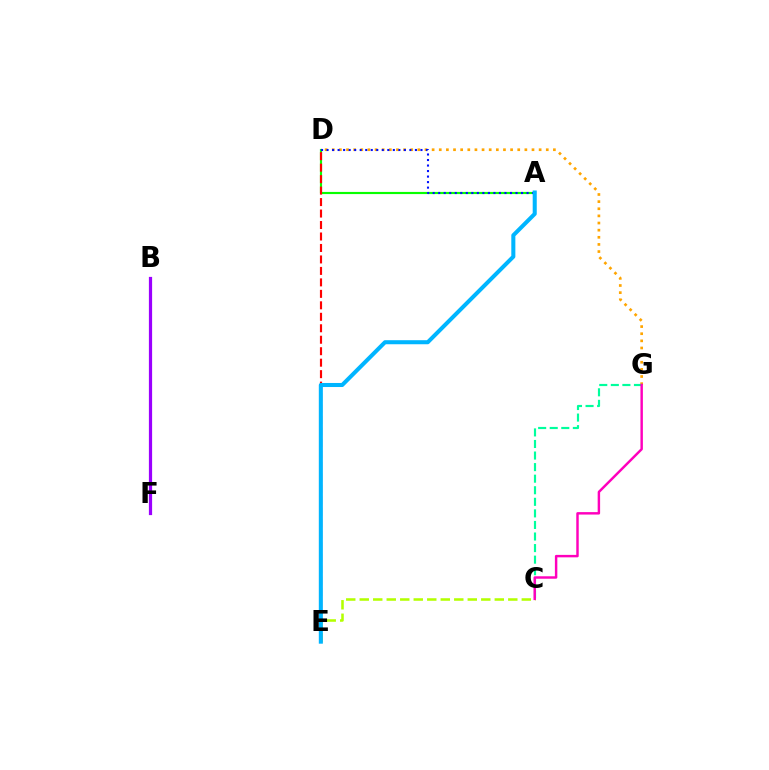{('A', 'D'): [{'color': '#08ff00', 'line_style': 'solid', 'thickness': 1.55}, {'color': '#0010ff', 'line_style': 'dotted', 'thickness': 1.5}], ('D', 'G'): [{'color': '#ffa500', 'line_style': 'dotted', 'thickness': 1.94}], ('B', 'F'): [{'color': '#9b00ff', 'line_style': 'solid', 'thickness': 2.32}], ('C', 'G'): [{'color': '#00ff9d', 'line_style': 'dashed', 'thickness': 1.57}, {'color': '#ff00bd', 'line_style': 'solid', 'thickness': 1.76}], ('C', 'E'): [{'color': '#b3ff00', 'line_style': 'dashed', 'thickness': 1.83}], ('D', 'E'): [{'color': '#ff0000', 'line_style': 'dashed', 'thickness': 1.56}], ('A', 'E'): [{'color': '#00b5ff', 'line_style': 'solid', 'thickness': 2.91}]}